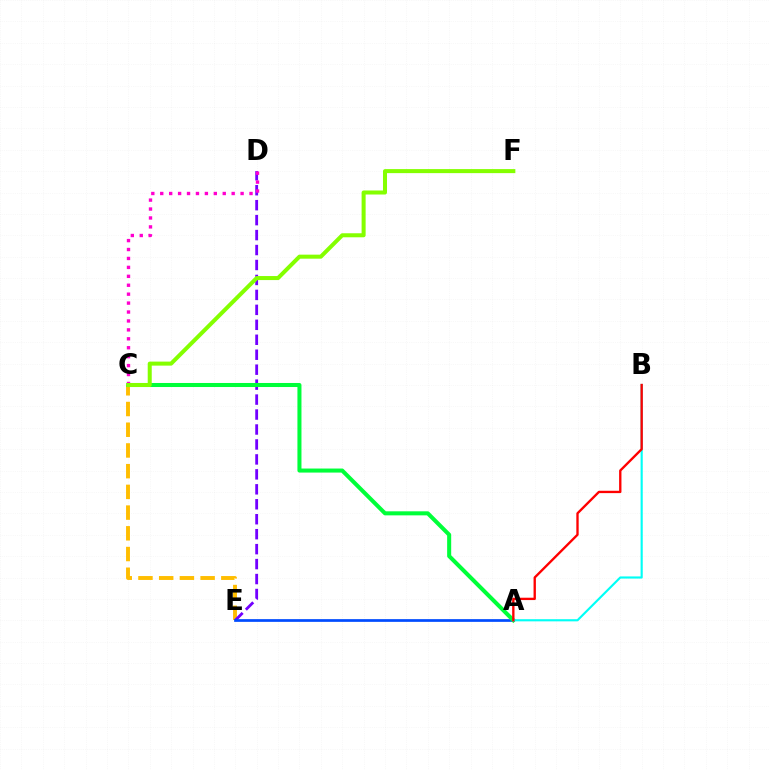{('C', 'E'): [{'color': '#ffbd00', 'line_style': 'dashed', 'thickness': 2.81}], ('D', 'E'): [{'color': '#7200ff', 'line_style': 'dashed', 'thickness': 2.03}], ('A', 'E'): [{'color': '#004bff', 'line_style': 'solid', 'thickness': 1.96}], ('A', 'C'): [{'color': '#00ff39', 'line_style': 'solid', 'thickness': 2.91}], ('C', 'D'): [{'color': '#ff00cf', 'line_style': 'dotted', 'thickness': 2.43}], ('A', 'B'): [{'color': '#00fff6', 'line_style': 'solid', 'thickness': 1.54}, {'color': '#ff0000', 'line_style': 'solid', 'thickness': 1.69}], ('C', 'F'): [{'color': '#84ff00', 'line_style': 'solid', 'thickness': 2.9}]}